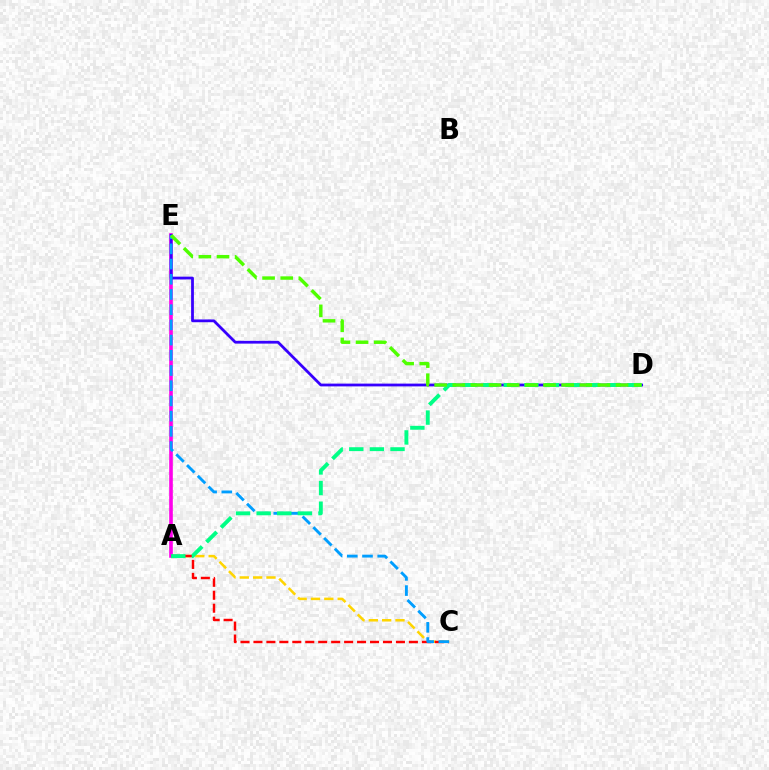{('A', 'E'): [{'color': '#ff00ed', 'line_style': 'solid', 'thickness': 2.61}], ('A', 'C'): [{'color': '#ffd500', 'line_style': 'dashed', 'thickness': 1.81}, {'color': '#ff0000', 'line_style': 'dashed', 'thickness': 1.76}], ('D', 'E'): [{'color': '#3700ff', 'line_style': 'solid', 'thickness': 2.0}, {'color': '#4fff00', 'line_style': 'dashed', 'thickness': 2.46}], ('C', 'E'): [{'color': '#009eff', 'line_style': 'dashed', 'thickness': 2.07}], ('A', 'D'): [{'color': '#00ff86', 'line_style': 'dashed', 'thickness': 2.8}]}